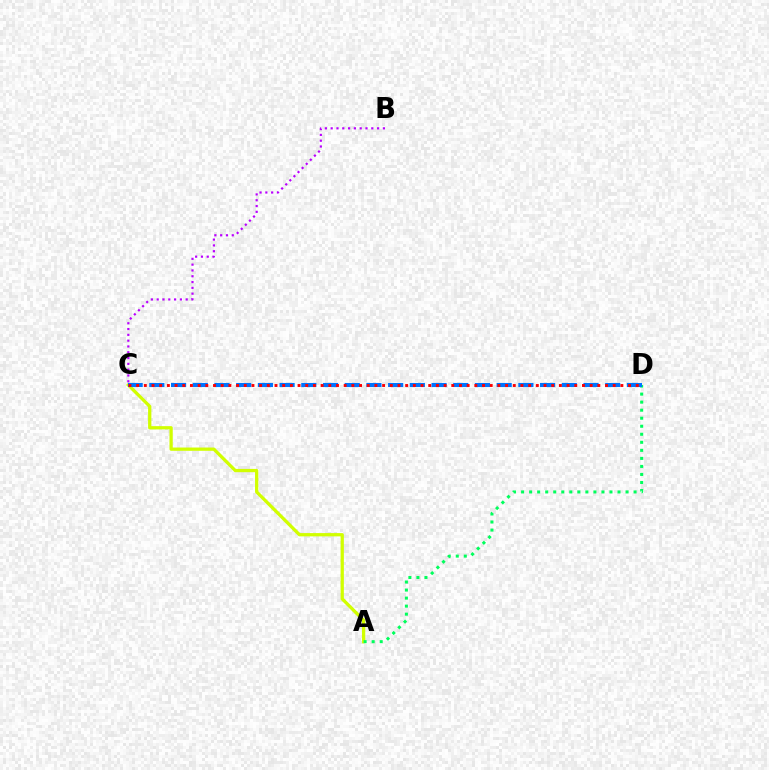{('A', 'C'): [{'color': '#d1ff00', 'line_style': 'solid', 'thickness': 2.36}], ('B', 'C'): [{'color': '#b900ff', 'line_style': 'dotted', 'thickness': 1.58}], ('A', 'D'): [{'color': '#00ff5c', 'line_style': 'dotted', 'thickness': 2.18}], ('C', 'D'): [{'color': '#0074ff', 'line_style': 'dashed', 'thickness': 2.95}, {'color': '#ff0000', 'line_style': 'dotted', 'thickness': 2.09}]}